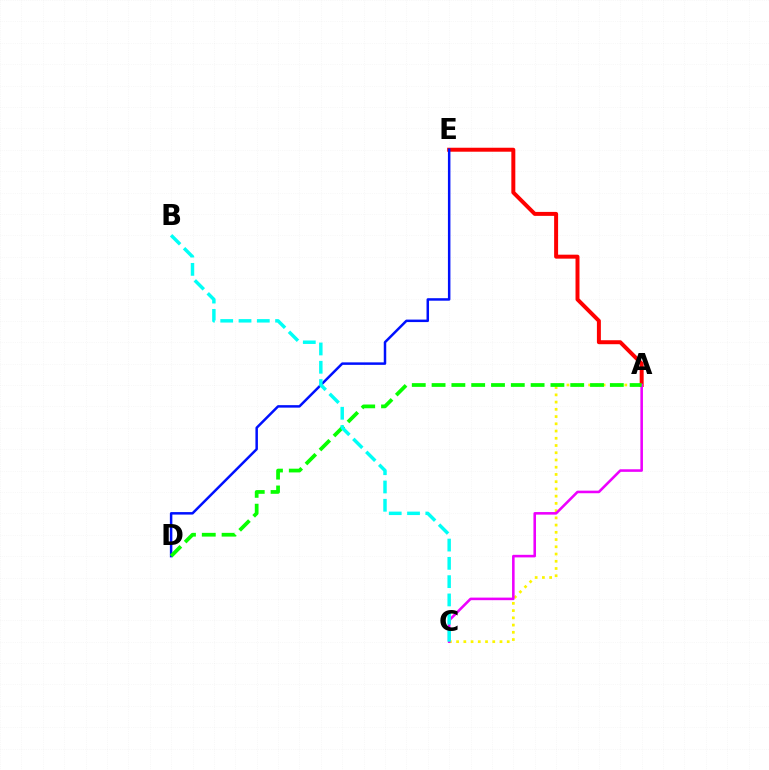{('A', 'C'): [{'color': '#fcf500', 'line_style': 'dotted', 'thickness': 1.97}, {'color': '#ee00ff', 'line_style': 'solid', 'thickness': 1.85}], ('A', 'E'): [{'color': '#ff0000', 'line_style': 'solid', 'thickness': 2.86}], ('D', 'E'): [{'color': '#0010ff', 'line_style': 'solid', 'thickness': 1.79}], ('A', 'D'): [{'color': '#08ff00', 'line_style': 'dashed', 'thickness': 2.69}], ('B', 'C'): [{'color': '#00fff6', 'line_style': 'dashed', 'thickness': 2.48}]}